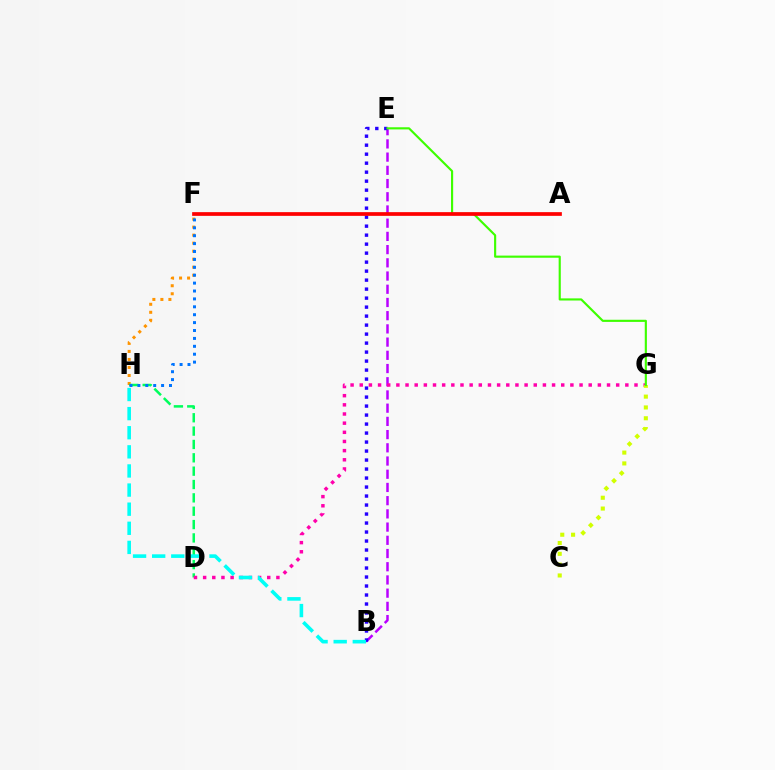{('B', 'E'): [{'color': '#b900ff', 'line_style': 'dashed', 'thickness': 1.8}, {'color': '#2500ff', 'line_style': 'dotted', 'thickness': 2.44}], ('F', 'H'): [{'color': '#ff9400', 'line_style': 'dotted', 'thickness': 2.18}, {'color': '#0074ff', 'line_style': 'dotted', 'thickness': 2.15}], ('D', 'H'): [{'color': '#00ff5c', 'line_style': 'dashed', 'thickness': 1.81}], ('D', 'G'): [{'color': '#ff00ac', 'line_style': 'dotted', 'thickness': 2.49}], ('B', 'H'): [{'color': '#00fff6', 'line_style': 'dashed', 'thickness': 2.6}], ('C', 'G'): [{'color': '#d1ff00', 'line_style': 'dotted', 'thickness': 2.94}], ('E', 'G'): [{'color': '#3dff00', 'line_style': 'solid', 'thickness': 1.54}], ('A', 'F'): [{'color': '#ff0000', 'line_style': 'solid', 'thickness': 2.67}]}